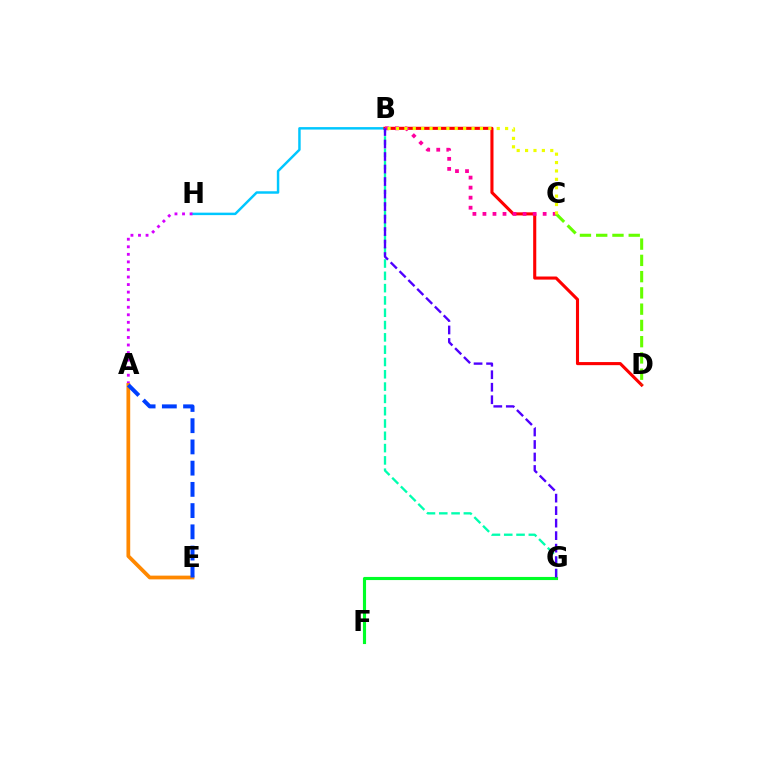{('B', 'H'): [{'color': '#00c7ff', 'line_style': 'solid', 'thickness': 1.78}], ('B', 'D'): [{'color': '#ff0000', 'line_style': 'solid', 'thickness': 2.23}], ('B', 'G'): [{'color': '#00ffaf', 'line_style': 'dashed', 'thickness': 1.67}, {'color': '#4f00ff', 'line_style': 'dashed', 'thickness': 1.7}], ('A', 'H'): [{'color': '#d600ff', 'line_style': 'dotted', 'thickness': 2.05}], ('A', 'E'): [{'color': '#ff8800', 'line_style': 'solid', 'thickness': 2.7}, {'color': '#003fff', 'line_style': 'dashed', 'thickness': 2.88}], ('B', 'C'): [{'color': '#ff00a0', 'line_style': 'dotted', 'thickness': 2.73}, {'color': '#eeff00', 'line_style': 'dotted', 'thickness': 2.28}], ('F', 'G'): [{'color': '#00ff27', 'line_style': 'solid', 'thickness': 2.25}], ('C', 'D'): [{'color': '#66ff00', 'line_style': 'dashed', 'thickness': 2.21}]}